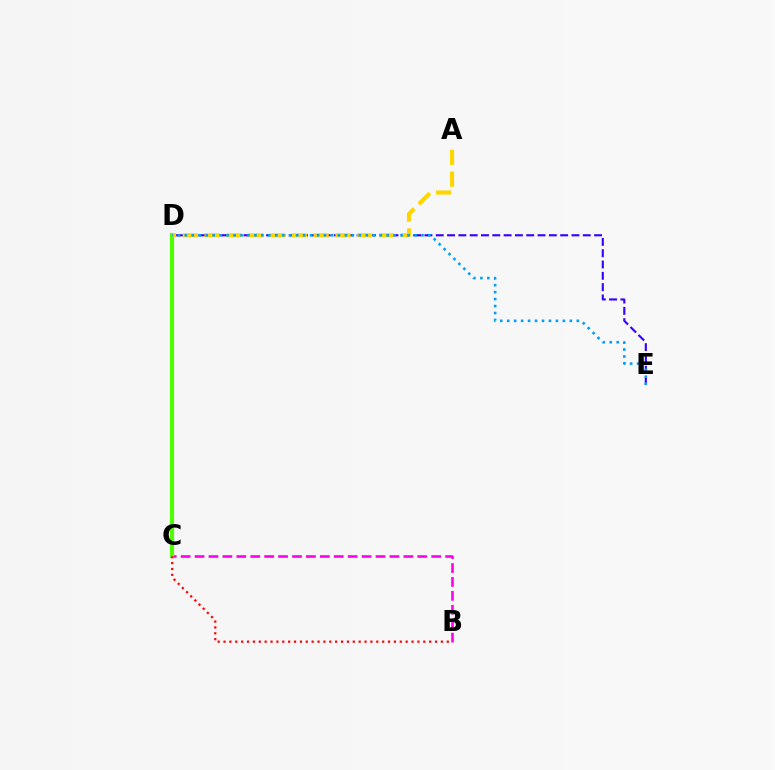{('B', 'C'): [{'color': '#ff00ed', 'line_style': 'dashed', 'thickness': 1.89}, {'color': '#ff0000', 'line_style': 'dotted', 'thickness': 1.6}], ('C', 'D'): [{'color': '#00ff86', 'line_style': 'solid', 'thickness': 2.85}, {'color': '#4fff00', 'line_style': 'solid', 'thickness': 2.99}], ('D', 'E'): [{'color': '#3700ff', 'line_style': 'dashed', 'thickness': 1.54}, {'color': '#009eff', 'line_style': 'dotted', 'thickness': 1.89}], ('A', 'D'): [{'color': '#ffd500', 'line_style': 'dashed', 'thickness': 2.96}]}